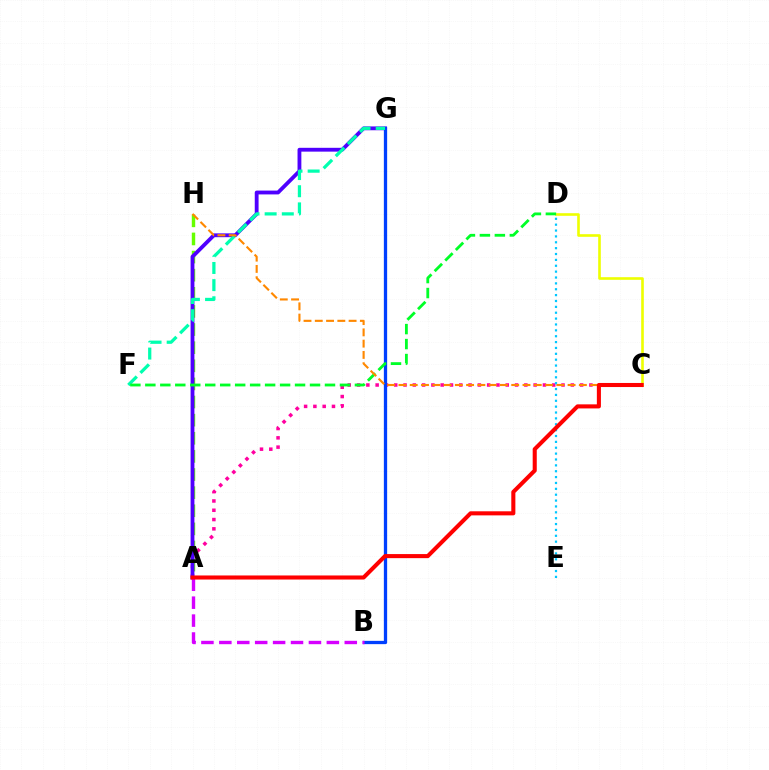{('A', 'C'): [{'color': '#ff00a0', 'line_style': 'dotted', 'thickness': 2.53}, {'color': '#ff0000', 'line_style': 'solid', 'thickness': 2.93}], ('A', 'H'): [{'color': '#66ff00', 'line_style': 'dashed', 'thickness': 2.46}], ('A', 'G'): [{'color': '#4f00ff', 'line_style': 'solid', 'thickness': 2.75}], ('B', 'G'): [{'color': '#003fff', 'line_style': 'solid', 'thickness': 2.36}], ('C', 'D'): [{'color': '#eeff00', 'line_style': 'solid', 'thickness': 1.89}], ('F', 'G'): [{'color': '#00ffaf', 'line_style': 'dashed', 'thickness': 2.33}], ('D', 'F'): [{'color': '#00ff27', 'line_style': 'dashed', 'thickness': 2.03}], ('C', 'H'): [{'color': '#ff8800', 'line_style': 'dashed', 'thickness': 1.53}], ('A', 'B'): [{'color': '#d600ff', 'line_style': 'dashed', 'thickness': 2.43}], ('D', 'E'): [{'color': '#00c7ff', 'line_style': 'dotted', 'thickness': 1.59}]}